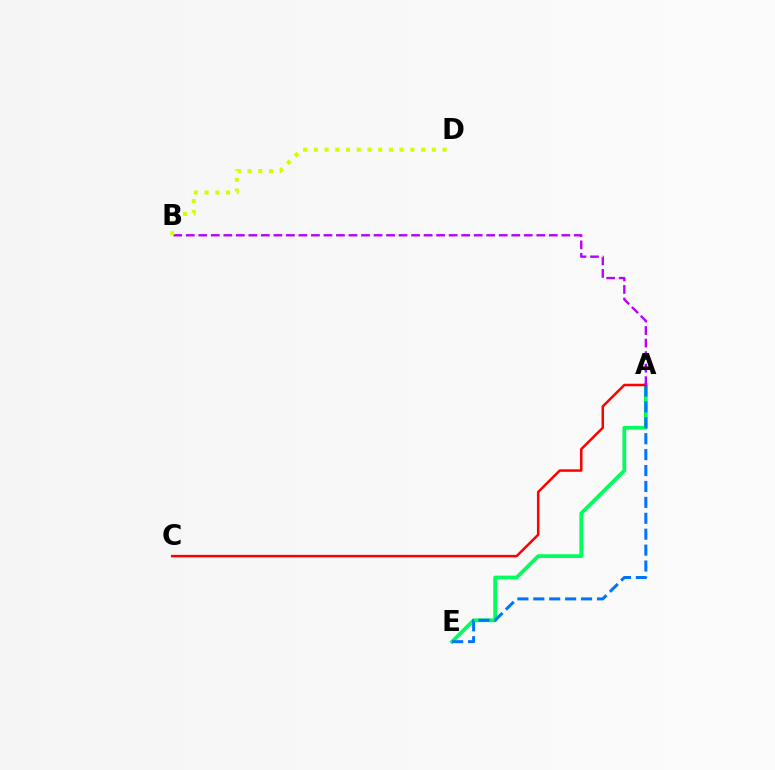{('A', 'E'): [{'color': '#00ff5c', 'line_style': 'solid', 'thickness': 2.71}, {'color': '#0074ff', 'line_style': 'dashed', 'thickness': 2.16}], ('A', 'C'): [{'color': '#ff0000', 'line_style': 'solid', 'thickness': 1.81}], ('A', 'B'): [{'color': '#b900ff', 'line_style': 'dashed', 'thickness': 1.7}], ('B', 'D'): [{'color': '#d1ff00', 'line_style': 'dotted', 'thickness': 2.91}]}